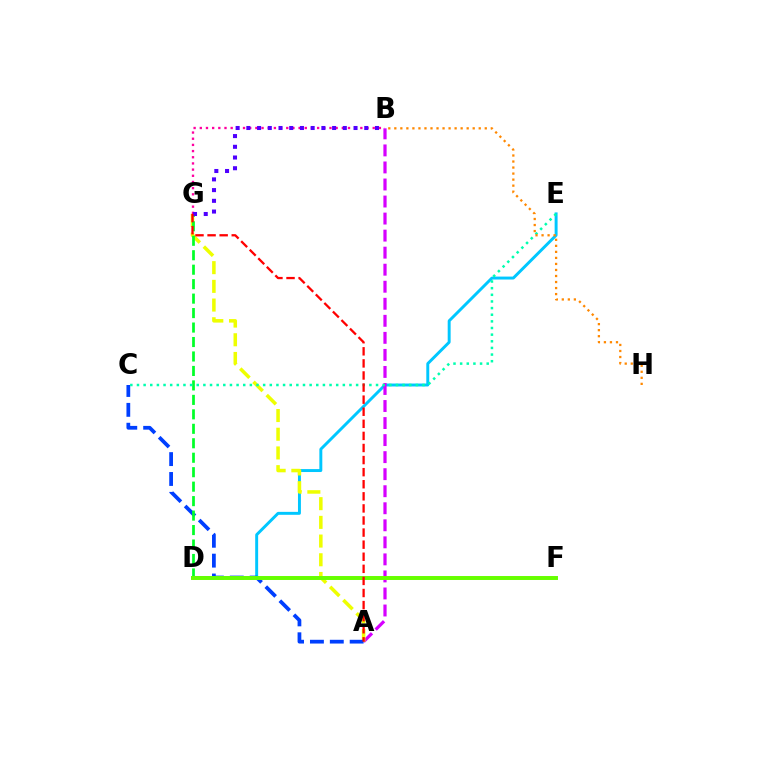{('D', 'E'): [{'color': '#00c7ff', 'line_style': 'solid', 'thickness': 2.12}], ('A', 'B'): [{'color': '#d600ff', 'line_style': 'dashed', 'thickness': 2.31}], ('A', 'G'): [{'color': '#eeff00', 'line_style': 'dashed', 'thickness': 2.54}, {'color': '#ff0000', 'line_style': 'dashed', 'thickness': 1.64}], ('A', 'C'): [{'color': '#003fff', 'line_style': 'dashed', 'thickness': 2.7}], ('B', 'G'): [{'color': '#ff00a0', 'line_style': 'dotted', 'thickness': 1.68}, {'color': '#4f00ff', 'line_style': 'dotted', 'thickness': 2.91}], ('D', 'G'): [{'color': '#00ff27', 'line_style': 'dashed', 'thickness': 1.96}], ('C', 'E'): [{'color': '#00ffaf', 'line_style': 'dotted', 'thickness': 1.8}], ('D', 'F'): [{'color': '#66ff00', 'line_style': 'solid', 'thickness': 2.85}], ('B', 'H'): [{'color': '#ff8800', 'line_style': 'dotted', 'thickness': 1.64}]}